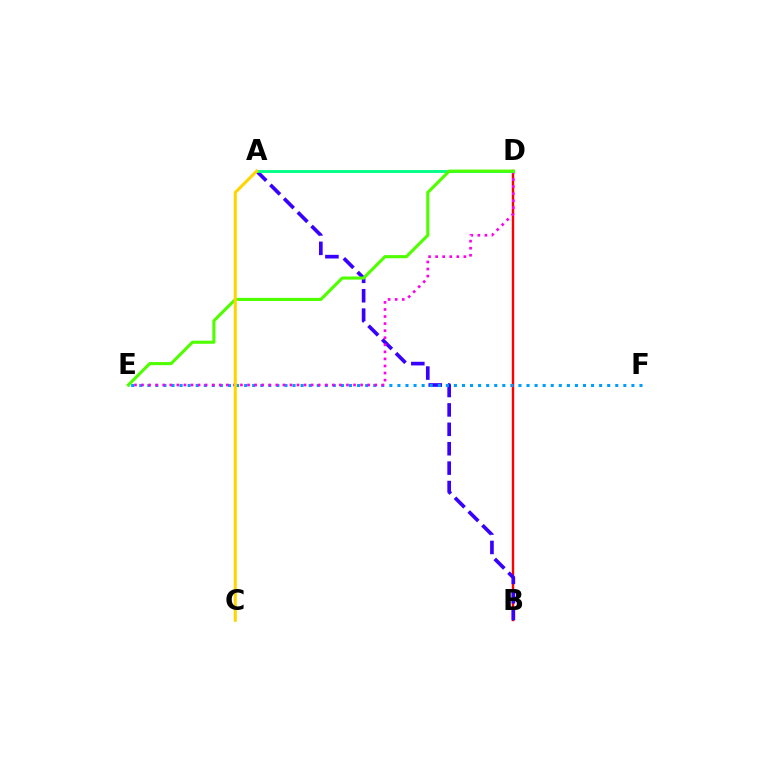{('B', 'D'): [{'color': '#ff0000', 'line_style': 'solid', 'thickness': 1.73}], ('A', 'B'): [{'color': '#3700ff', 'line_style': 'dashed', 'thickness': 2.64}], ('E', 'F'): [{'color': '#009eff', 'line_style': 'dotted', 'thickness': 2.19}], ('D', 'E'): [{'color': '#ff00ed', 'line_style': 'dotted', 'thickness': 1.92}, {'color': '#4fff00', 'line_style': 'solid', 'thickness': 2.23}], ('A', 'D'): [{'color': '#00ff86', 'line_style': 'solid', 'thickness': 2.06}], ('A', 'C'): [{'color': '#ffd500', 'line_style': 'solid', 'thickness': 2.2}]}